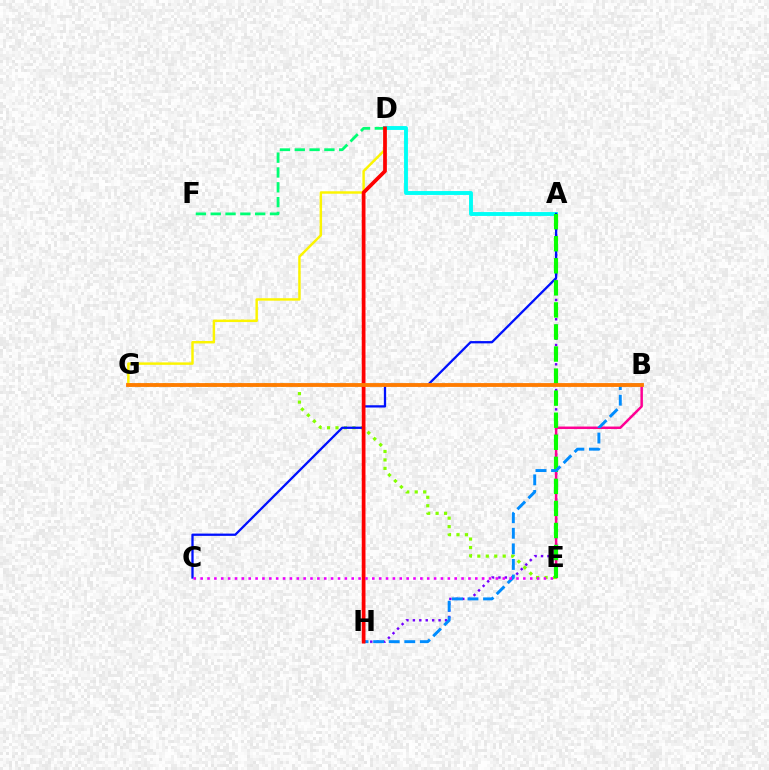{('A', 'H'): [{'color': '#7200ff', 'line_style': 'dotted', 'thickness': 1.75}], ('B', 'E'): [{'color': '#ff0094', 'line_style': 'solid', 'thickness': 1.79}], ('A', 'D'): [{'color': '#00fff6', 'line_style': 'solid', 'thickness': 2.8}], ('E', 'G'): [{'color': '#84ff00', 'line_style': 'dotted', 'thickness': 2.3}], ('A', 'C'): [{'color': '#0010ff', 'line_style': 'solid', 'thickness': 1.65}], ('A', 'E'): [{'color': '#08ff00', 'line_style': 'dashed', 'thickness': 3.0}], ('B', 'H'): [{'color': '#008cff', 'line_style': 'dashed', 'thickness': 2.12}], ('D', 'F'): [{'color': '#00ff74', 'line_style': 'dashed', 'thickness': 2.01}], ('D', 'G'): [{'color': '#fcf500', 'line_style': 'solid', 'thickness': 1.77}], ('D', 'H'): [{'color': '#ff0000', 'line_style': 'solid', 'thickness': 2.69}], ('B', 'G'): [{'color': '#ff7c00', 'line_style': 'solid', 'thickness': 2.75}], ('C', 'E'): [{'color': '#ee00ff', 'line_style': 'dotted', 'thickness': 1.87}]}